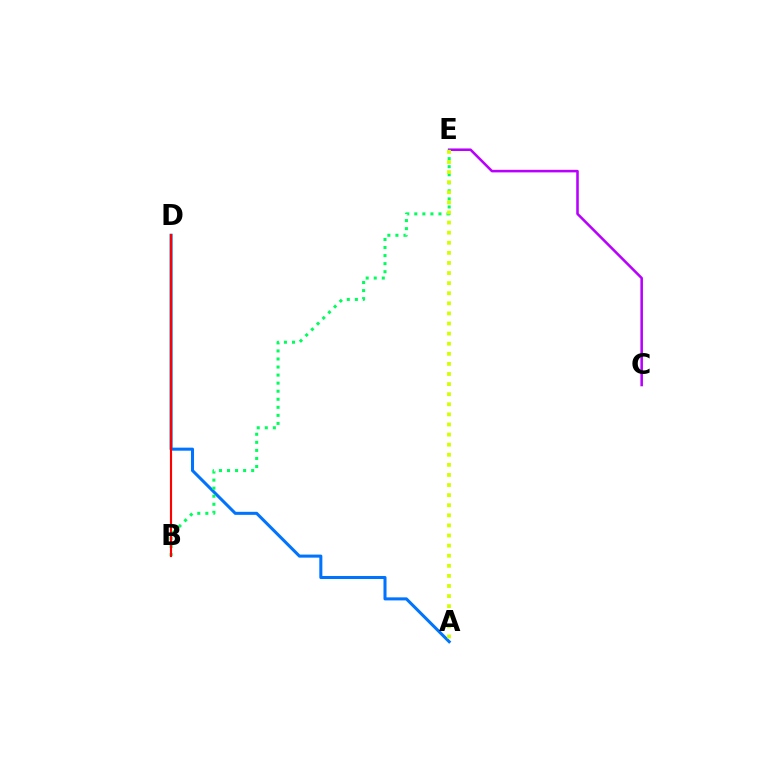{('C', 'E'): [{'color': '#b900ff', 'line_style': 'solid', 'thickness': 1.84}], ('A', 'D'): [{'color': '#0074ff', 'line_style': 'solid', 'thickness': 2.19}], ('B', 'E'): [{'color': '#00ff5c', 'line_style': 'dotted', 'thickness': 2.19}], ('A', 'E'): [{'color': '#d1ff00', 'line_style': 'dotted', 'thickness': 2.74}], ('B', 'D'): [{'color': '#ff0000', 'line_style': 'solid', 'thickness': 1.54}]}